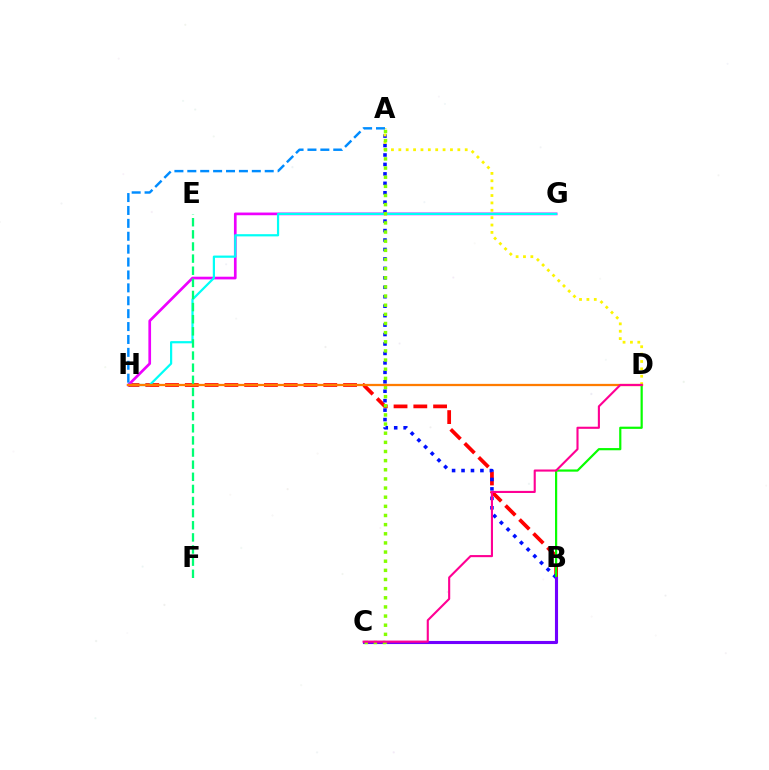{('B', 'H'): [{'color': '#ff0000', 'line_style': 'dashed', 'thickness': 2.69}], ('A', 'B'): [{'color': '#0010ff', 'line_style': 'dotted', 'thickness': 2.57}], ('G', 'H'): [{'color': '#ee00ff', 'line_style': 'solid', 'thickness': 1.94}, {'color': '#00fff6', 'line_style': 'solid', 'thickness': 1.59}], ('A', 'D'): [{'color': '#fcf500', 'line_style': 'dotted', 'thickness': 2.0}], ('B', 'D'): [{'color': '#08ff00', 'line_style': 'solid', 'thickness': 1.59}], ('B', 'C'): [{'color': '#7200ff', 'line_style': 'solid', 'thickness': 2.24}], ('A', 'C'): [{'color': '#84ff00', 'line_style': 'dotted', 'thickness': 2.48}], ('E', 'F'): [{'color': '#00ff74', 'line_style': 'dashed', 'thickness': 1.65}], ('A', 'H'): [{'color': '#008cff', 'line_style': 'dashed', 'thickness': 1.75}], ('D', 'H'): [{'color': '#ff7c00', 'line_style': 'solid', 'thickness': 1.63}], ('C', 'D'): [{'color': '#ff0094', 'line_style': 'solid', 'thickness': 1.52}]}